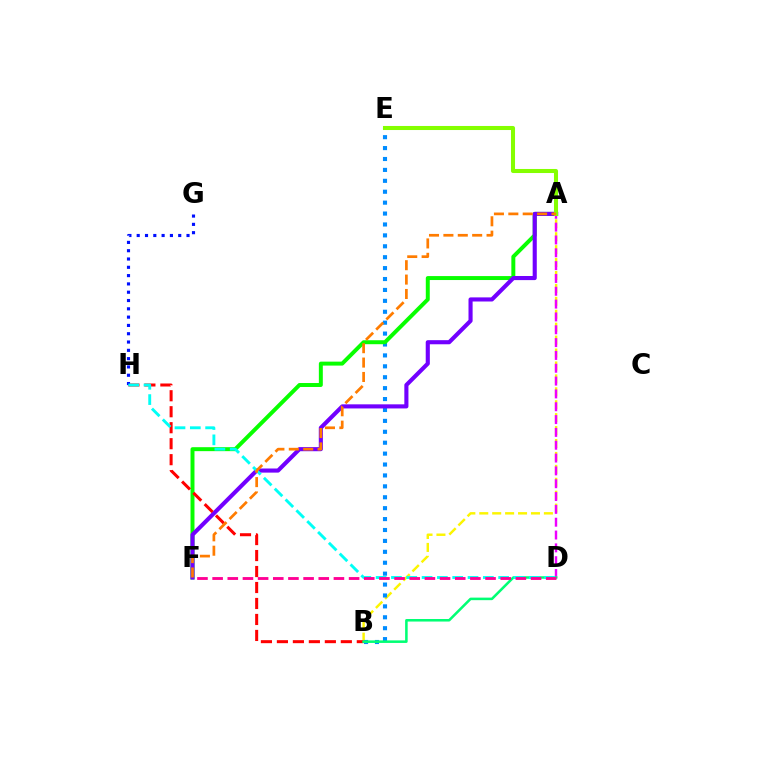{('A', 'B'): [{'color': '#fcf500', 'line_style': 'dashed', 'thickness': 1.76}], ('B', 'E'): [{'color': '#008cff', 'line_style': 'dotted', 'thickness': 2.96}], ('A', 'D'): [{'color': '#ee00ff', 'line_style': 'dashed', 'thickness': 1.74}], ('A', 'F'): [{'color': '#08ff00', 'line_style': 'solid', 'thickness': 2.85}, {'color': '#7200ff', 'line_style': 'solid', 'thickness': 2.96}, {'color': '#ff7c00', 'line_style': 'dashed', 'thickness': 1.95}], ('A', 'E'): [{'color': '#84ff00', 'line_style': 'solid', 'thickness': 2.92}], ('B', 'H'): [{'color': '#ff0000', 'line_style': 'dashed', 'thickness': 2.17}], ('G', 'H'): [{'color': '#0010ff', 'line_style': 'dotted', 'thickness': 2.26}], ('B', 'D'): [{'color': '#00ff74', 'line_style': 'solid', 'thickness': 1.83}], ('D', 'H'): [{'color': '#00fff6', 'line_style': 'dashed', 'thickness': 2.08}], ('D', 'F'): [{'color': '#ff0094', 'line_style': 'dashed', 'thickness': 2.06}]}